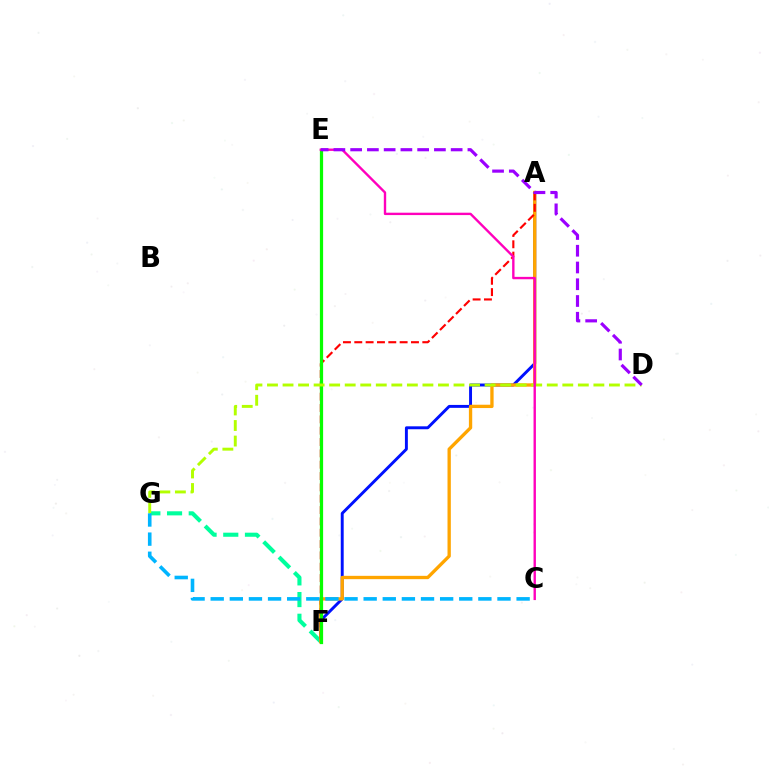{('F', 'G'): [{'color': '#00ff9d', 'line_style': 'dashed', 'thickness': 2.95}], ('A', 'F'): [{'color': '#0010ff', 'line_style': 'solid', 'thickness': 2.11}, {'color': '#ffa500', 'line_style': 'solid', 'thickness': 2.39}, {'color': '#ff0000', 'line_style': 'dashed', 'thickness': 1.54}], ('E', 'F'): [{'color': '#08ff00', 'line_style': 'solid', 'thickness': 2.32}], ('D', 'G'): [{'color': '#b3ff00', 'line_style': 'dashed', 'thickness': 2.11}], ('C', 'G'): [{'color': '#00b5ff', 'line_style': 'dashed', 'thickness': 2.6}], ('C', 'E'): [{'color': '#ff00bd', 'line_style': 'solid', 'thickness': 1.71}], ('D', 'E'): [{'color': '#9b00ff', 'line_style': 'dashed', 'thickness': 2.28}]}